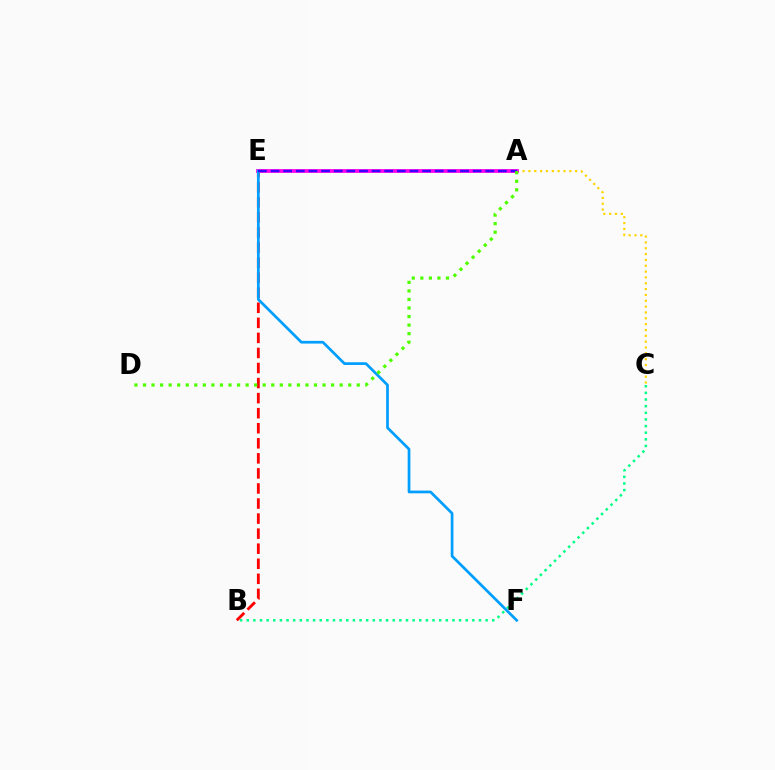{('B', 'E'): [{'color': '#ff0000', 'line_style': 'dashed', 'thickness': 2.05}], ('A', 'C'): [{'color': '#ffd500', 'line_style': 'dotted', 'thickness': 1.59}], ('B', 'C'): [{'color': '#00ff86', 'line_style': 'dotted', 'thickness': 1.8}], ('A', 'E'): [{'color': '#ff00ed', 'line_style': 'solid', 'thickness': 2.72}, {'color': '#3700ff', 'line_style': 'dashed', 'thickness': 1.72}], ('E', 'F'): [{'color': '#009eff', 'line_style': 'solid', 'thickness': 1.95}], ('A', 'D'): [{'color': '#4fff00', 'line_style': 'dotted', 'thickness': 2.32}]}